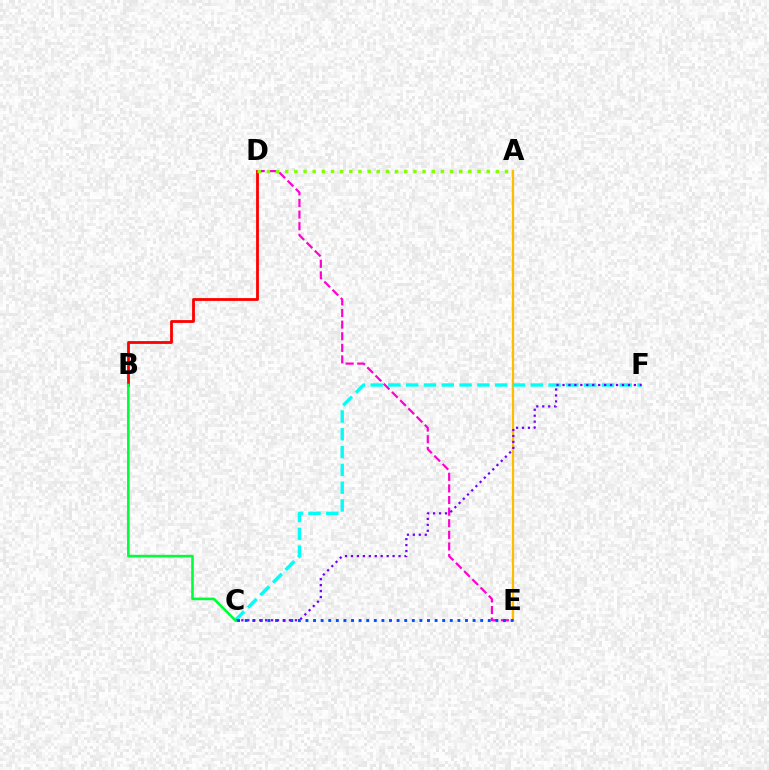{('A', 'E'): [{'color': '#ffbd00', 'line_style': 'solid', 'thickness': 1.62}], ('D', 'E'): [{'color': '#ff00cf', 'line_style': 'dashed', 'thickness': 1.58}], ('C', 'F'): [{'color': '#00fff6', 'line_style': 'dashed', 'thickness': 2.42}, {'color': '#7200ff', 'line_style': 'dotted', 'thickness': 1.62}], ('B', 'D'): [{'color': '#ff0000', 'line_style': 'solid', 'thickness': 2.03}], ('A', 'D'): [{'color': '#84ff00', 'line_style': 'dotted', 'thickness': 2.49}], ('C', 'E'): [{'color': '#004bff', 'line_style': 'dotted', 'thickness': 2.06}], ('B', 'C'): [{'color': '#00ff39', 'line_style': 'solid', 'thickness': 1.87}]}